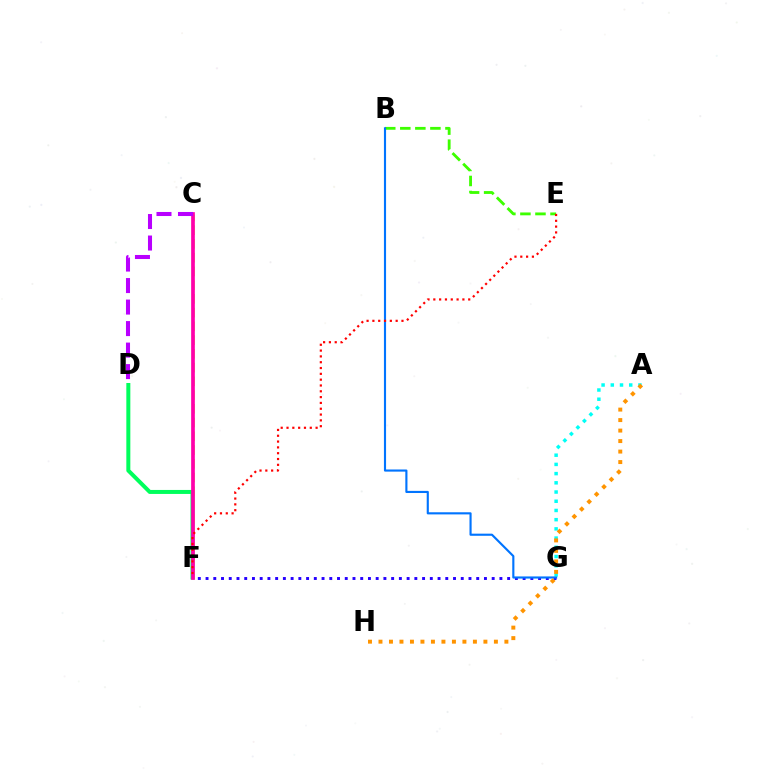{('D', 'F'): [{'color': '#00ff5c', 'line_style': 'solid', 'thickness': 2.88}], ('C', 'F'): [{'color': '#d1ff00', 'line_style': 'dashed', 'thickness': 1.87}, {'color': '#ff00ac', 'line_style': 'solid', 'thickness': 2.66}], ('A', 'G'): [{'color': '#00fff6', 'line_style': 'dotted', 'thickness': 2.5}], ('B', 'E'): [{'color': '#3dff00', 'line_style': 'dashed', 'thickness': 2.04}], ('F', 'G'): [{'color': '#2500ff', 'line_style': 'dotted', 'thickness': 2.1}], ('B', 'G'): [{'color': '#0074ff', 'line_style': 'solid', 'thickness': 1.54}], ('C', 'D'): [{'color': '#b900ff', 'line_style': 'dashed', 'thickness': 2.92}], ('A', 'H'): [{'color': '#ff9400', 'line_style': 'dotted', 'thickness': 2.85}], ('E', 'F'): [{'color': '#ff0000', 'line_style': 'dotted', 'thickness': 1.58}]}